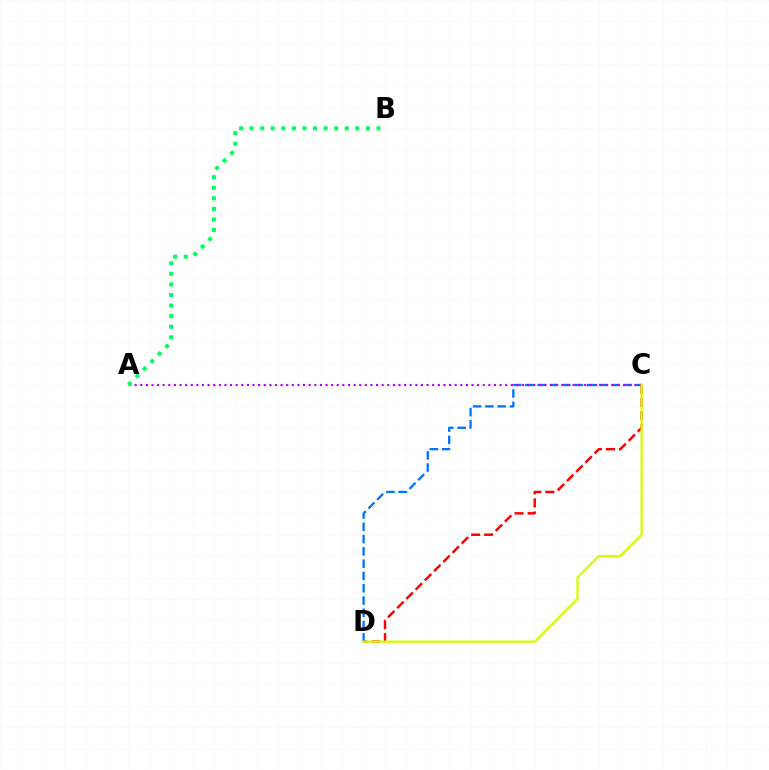{('C', 'D'): [{'color': '#ff0000', 'line_style': 'dashed', 'thickness': 1.77}, {'color': '#0074ff', 'line_style': 'dashed', 'thickness': 1.67}, {'color': '#d1ff00', 'line_style': 'solid', 'thickness': 1.66}], ('A', 'C'): [{'color': '#b900ff', 'line_style': 'dotted', 'thickness': 1.53}], ('A', 'B'): [{'color': '#00ff5c', 'line_style': 'dotted', 'thickness': 2.87}]}